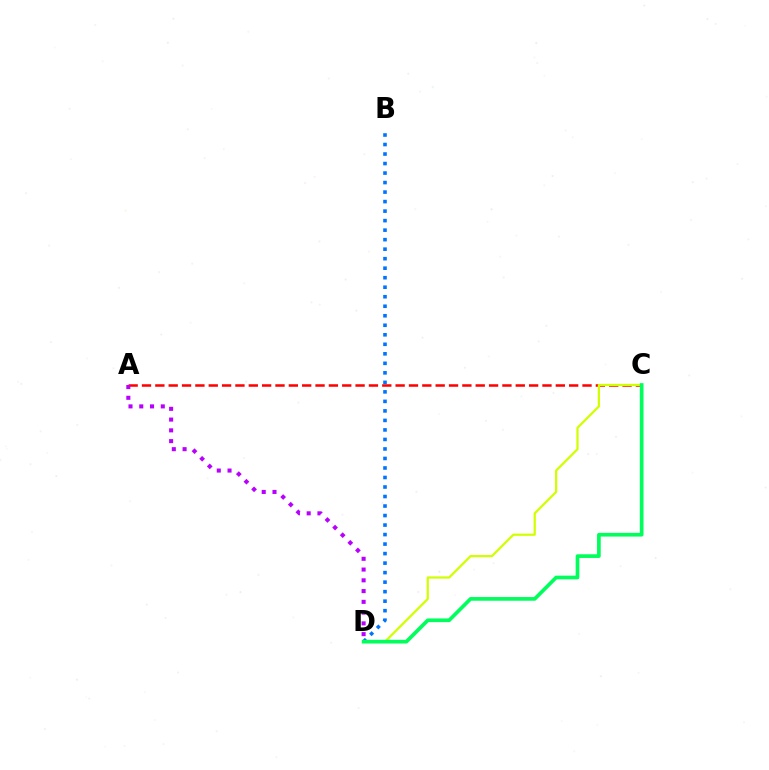{('A', 'C'): [{'color': '#ff0000', 'line_style': 'dashed', 'thickness': 1.81}], ('B', 'D'): [{'color': '#0074ff', 'line_style': 'dotted', 'thickness': 2.58}], ('C', 'D'): [{'color': '#d1ff00', 'line_style': 'solid', 'thickness': 1.6}, {'color': '#00ff5c', 'line_style': 'solid', 'thickness': 2.65}], ('A', 'D'): [{'color': '#b900ff', 'line_style': 'dotted', 'thickness': 2.92}]}